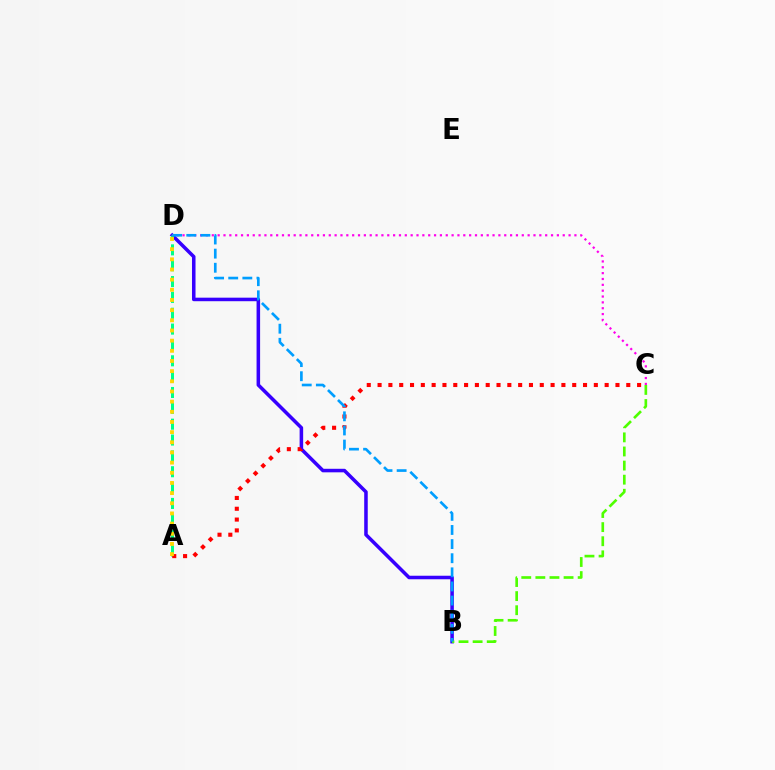{('B', 'D'): [{'color': '#3700ff', 'line_style': 'solid', 'thickness': 2.54}, {'color': '#009eff', 'line_style': 'dashed', 'thickness': 1.92}], ('A', 'D'): [{'color': '#00ff86', 'line_style': 'dashed', 'thickness': 2.15}, {'color': '#ffd500', 'line_style': 'dotted', 'thickness': 2.76}], ('C', 'D'): [{'color': '#ff00ed', 'line_style': 'dotted', 'thickness': 1.59}], ('A', 'C'): [{'color': '#ff0000', 'line_style': 'dotted', 'thickness': 2.94}], ('B', 'C'): [{'color': '#4fff00', 'line_style': 'dashed', 'thickness': 1.92}]}